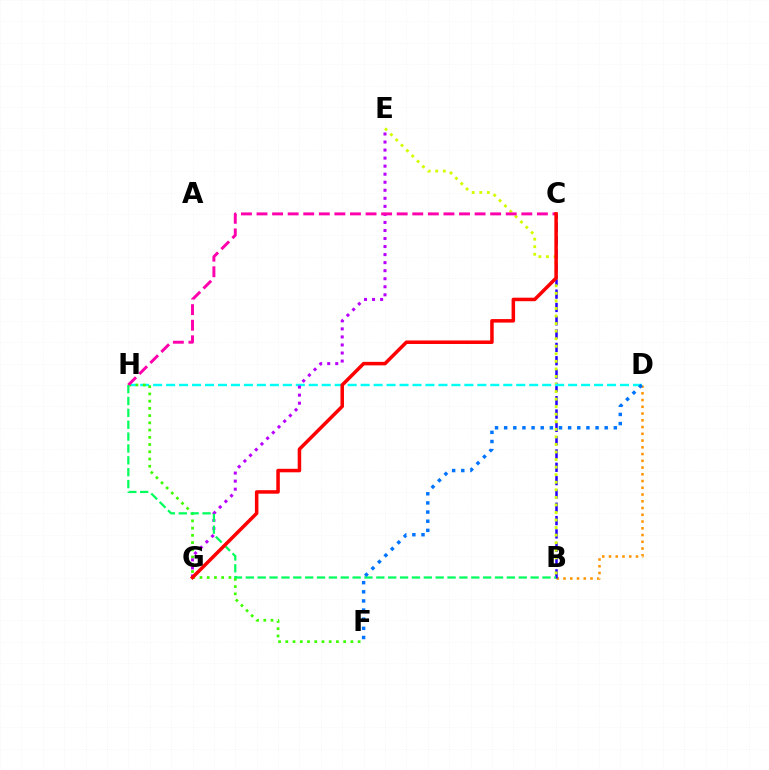{('B', 'D'): [{'color': '#ff9400', 'line_style': 'dotted', 'thickness': 1.83}], ('B', 'C'): [{'color': '#2500ff', 'line_style': 'dashed', 'thickness': 1.81}], ('B', 'E'): [{'color': '#d1ff00', 'line_style': 'dotted', 'thickness': 2.05}], ('D', 'H'): [{'color': '#00fff6', 'line_style': 'dashed', 'thickness': 1.76}], ('F', 'H'): [{'color': '#3dff00', 'line_style': 'dotted', 'thickness': 1.97}], ('E', 'G'): [{'color': '#b900ff', 'line_style': 'dotted', 'thickness': 2.18}], ('C', 'H'): [{'color': '#ff00ac', 'line_style': 'dashed', 'thickness': 2.12}], ('B', 'H'): [{'color': '#00ff5c', 'line_style': 'dashed', 'thickness': 1.61}], ('D', 'F'): [{'color': '#0074ff', 'line_style': 'dotted', 'thickness': 2.48}], ('C', 'G'): [{'color': '#ff0000', 'line_style': 'solid', 'thickness': 2.53}]}